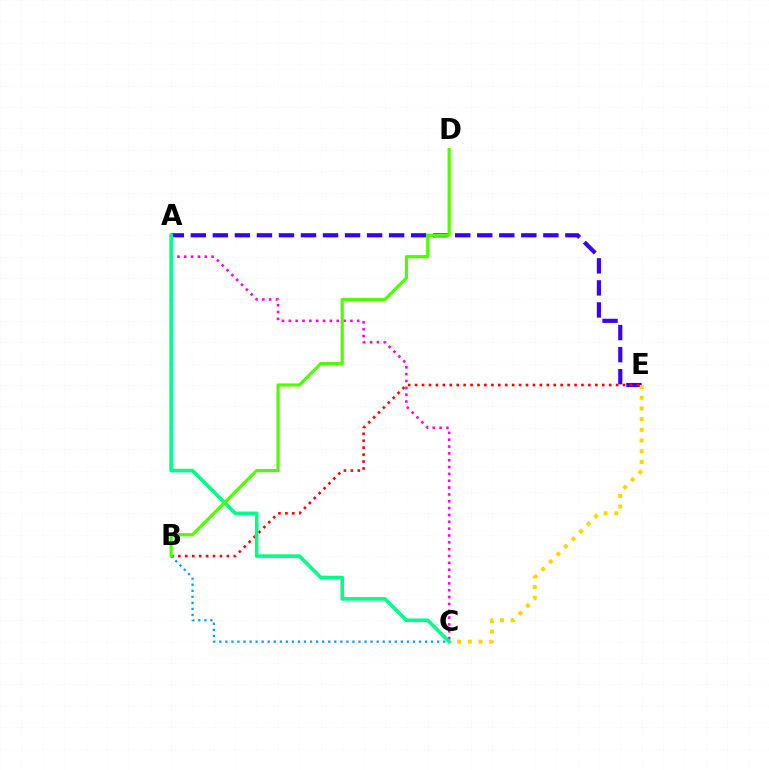{('A', 'E'): [{'color': '#3700ff', 'line_style': 'dashed', 'thickness': 2.99}], ('B', 'E'): [{'color': '#ff0000', 'line_style': 'dotted', 'thickness': 1.88}], ('C', 'E'): [{'color': '#ffd500', 'line_style': 'dotted', 'thickness': 2.91}], ('B', 'C'): [{'color': '#009eff', 'line_style': 'dotted', 'thickness': 1.64}], ('A', 'C'): [{'color': '#ff00ed', 'line_style': 'dotted', 'thickness': 1.86}, {'color': '#00ff86', 'line_style': 'solid', 'thickness': 2.59}], ('B', 'D'): [{'color': '#4fff00', 'line_style': 'solid', 'thickness': 2.3}]}